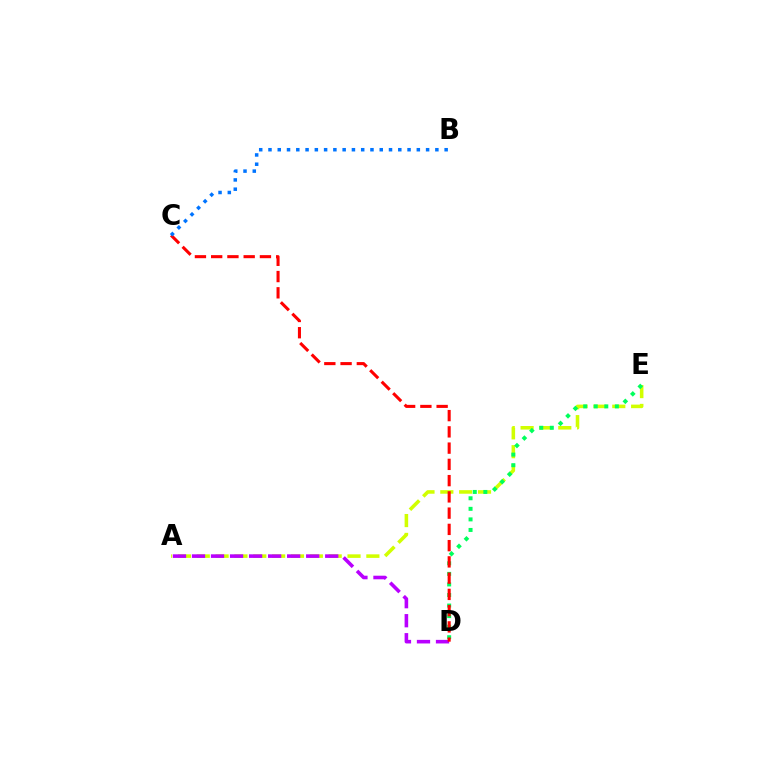{('A', 'E'): [{'color': '#d1ff00', 'line_style': 'dashed', 'thickness': 2.56}], ('D', 'E'): [{'color': '#00ff5c', 'line_style': 'dotted', 'thickness': 2.87}], ('A', 'D'): [{'color': '#b900ff', 'line_style': 'dashed', 'thickness': 2.59}], ('C', 'D'): [{'color': '#ff0000', 'line_style': 'dashed', 'thickness': 2.21}], ('B', 'C'): [{'color': '#0074ff', 'line_style': 'dotted', 'thickness': 2.52}]}